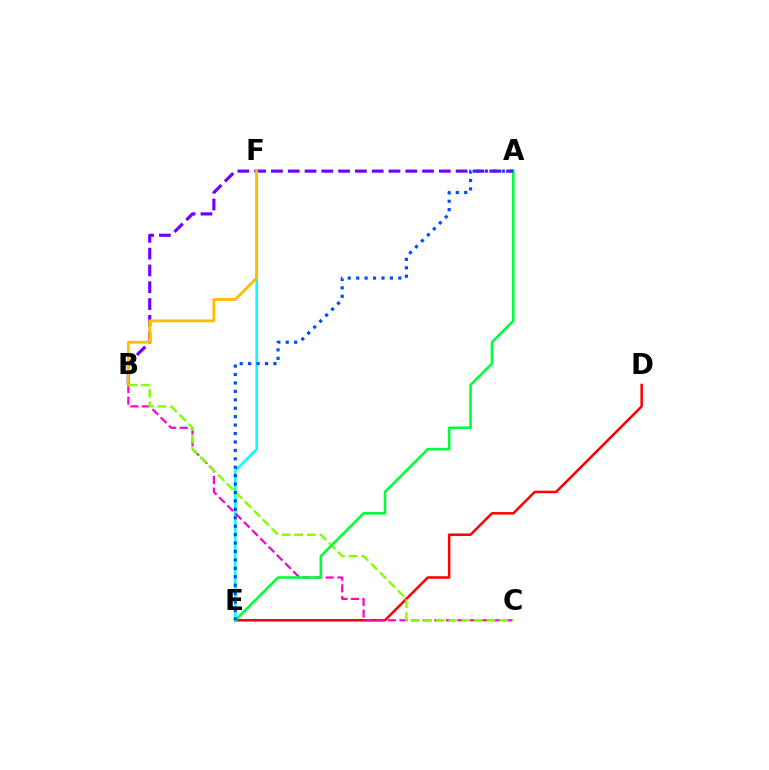{('A', 'B'): [{'color': '#7200ff', 'line_style': 'dashed', 'thickness': 2.28}], ('D', 'E'): [{'color': '#ff0000', 'line_style': 'solid', 'thickness': 1.82}], ('E', 'F'): [{'color': '#00fff6', 'line_style': 'solid', 'thickness': 1.79}], ('B', 'C'): [{'color': '#ff00cf', 'line_style': 'dashed', 'thickness': 1.58}, {'color': '#84ff00', 'line_style': 'dashed', 'thickness': 1.72}], ('B', 'F'): [{'color': '#ffbd00', 'line_style': 'solid', 'thickness': 2.03}], ('A', 'E'): [{'color': '#00ff39', 'line_style': 'solid', 'thickness': 1.87}, {'color': '#004bff', 'line_style': 'dotted', 'thickness': 2.29}]}